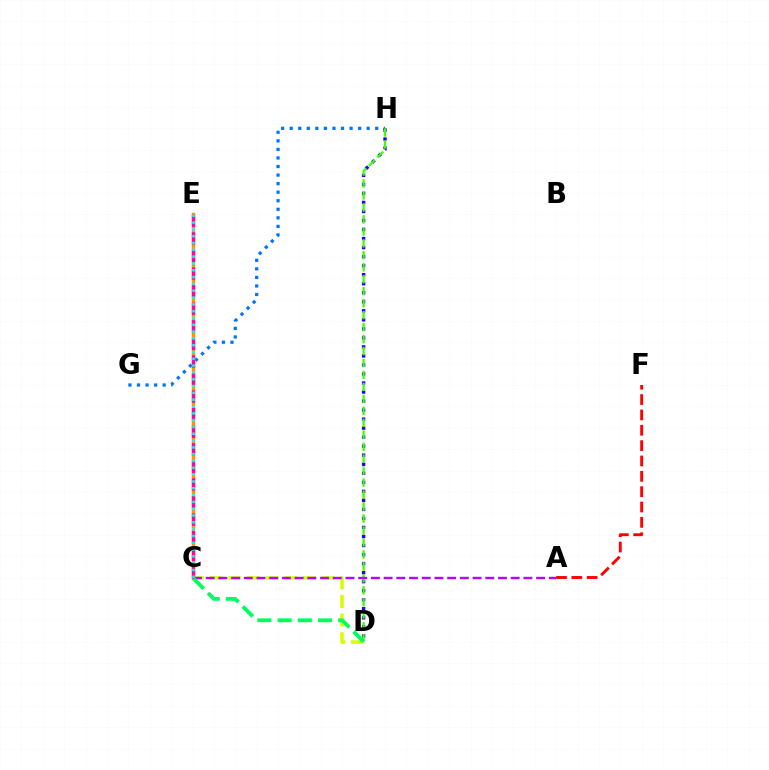{('G', 'H'): [{'color': '#0074ff', 'line_style': 'dotted', 'thickness': 2.32}], ('D', 'H'): [{'color': '#2500ff', 'line_style': 'dotted', 'thickness': 2.45}, {'color': '#3dff00', 'line_style': 'dashed', 'thickness': 1.63}], ('C', 'E'): [{'color': '#ff9400', 'line_style': 'solid', 'thickness': 2.49}, {'color': '#ff00ac', 'line_style': 'dashed', 'thickness': 2.39}, {'color': '#00fff6', 'line_style': 'dotted', 'thickness': 1.85}], ('A', 'F'): [{'color': '#ff0000', 'line_style': 'dashed', 'thickness': 2.09}], ('C', 'D'): [{'color': '#d1ff00', 'line_style': 'dashed', 'thickness': 2.54}, {'color': '#00ff5c', 'line_style': 'dashed', 'thickness': 2.74}], ('A', 'C'): [{'color': '#b900ff', 'line_style': 'dashed', 'thickness': 1.73}]}